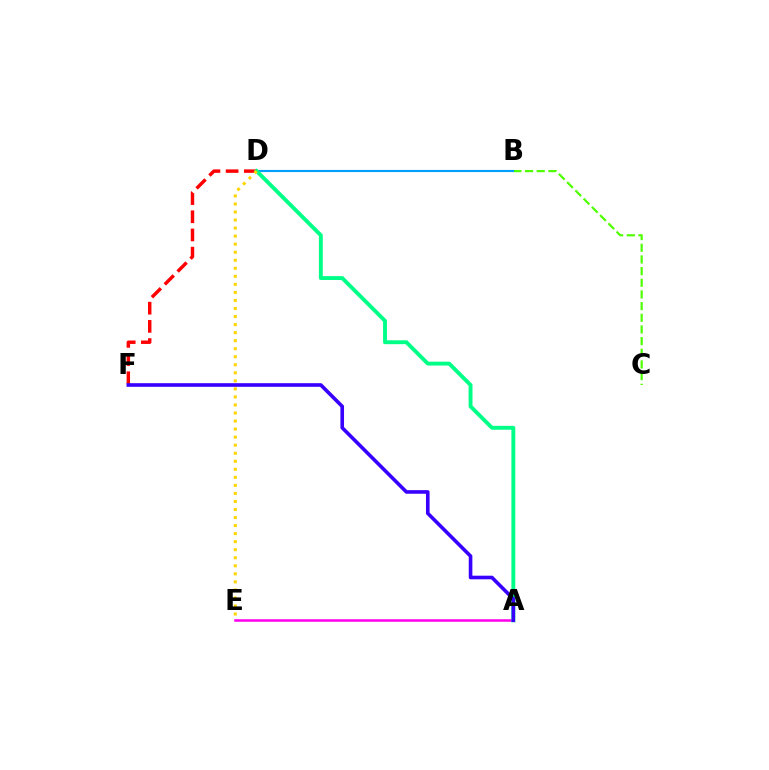{('B', 'C'): [{'color': '#4fff00', 'line_style': 'dashed', 'thickness': 1.58}], ('A', 'E'): [{'color': '#ff00ed', 'line_style': 'solid', 'thickness': 1.83}], ('B', 'D'): [{'color': '#009eff', 'line_style': 'solid', 'thickness': 1.54}], ('D', 'F'): [{'color': '#ff0000', 'line_style': 'dashed', 'thickness': 2.47}], ('A', 'D'): [{'color': '#00ff86', 'line_style': 'solid', 'thickness': 2.8}], ('D', 'E'): [{'color': '#ffd500', 'line_style': 'dotted', 'thickness': 2.18}], ('A', 'F'): [{'color': '#3700ff', 'line_style': 'solid', 'thickness': 2.6}]}